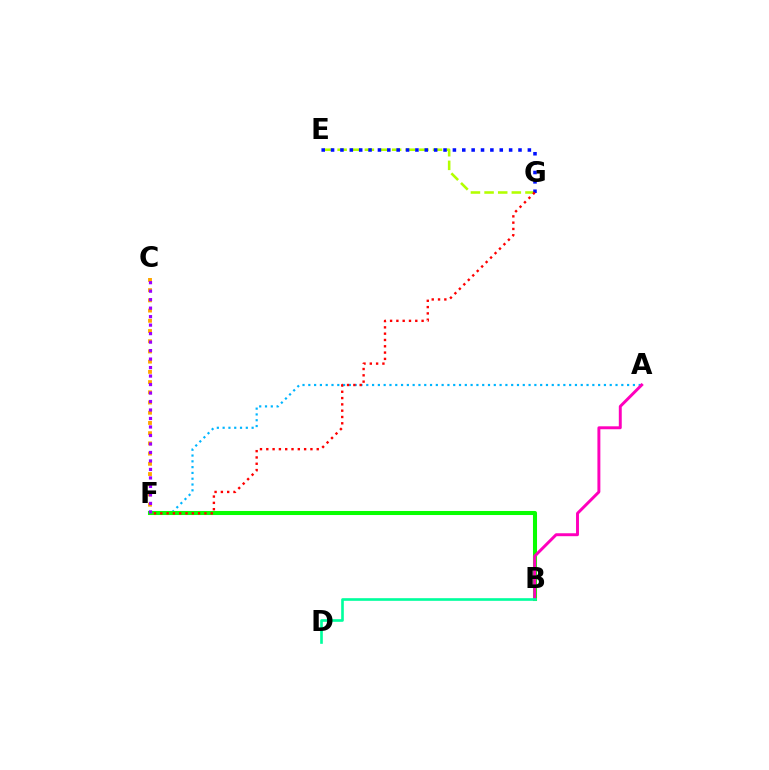{('E', 'G'): [{'color': '#b3ff00', 'line_style': 'dashed', 'thickness': 1.85}, {'color': '#0010ff', 'line_style': 'dotted', 'thickness': 2.55}], ('A', 'F'): [{'color': '#00b5ff', 'line_style': 'dotted', 'thickness': 1.57}], ('C', 'F'): [{'color': '#ffa500', 'line_style': 'dotted', 'thickness': 2.78}, {'color': '#9b00ff', 'line_style': 'dotted', 'thickness': 2.31}], ('B', 'F'): [{'color': '#08ff00', 'line_style': 'solid', 'thickness': 2.93}], ('F', 'G'): [{'color': '#ff0000', 'line_style': 'dotted', 'thickness': 1.71}], ('A', 'B'): [{'color': '#ff00bd', 'line_style': 'solid', 'thickness': 2.12}], ('B', 'D'): [{'color': '#00ff9d', 'line_style': 'solid', 'thickness': 1.9}]}